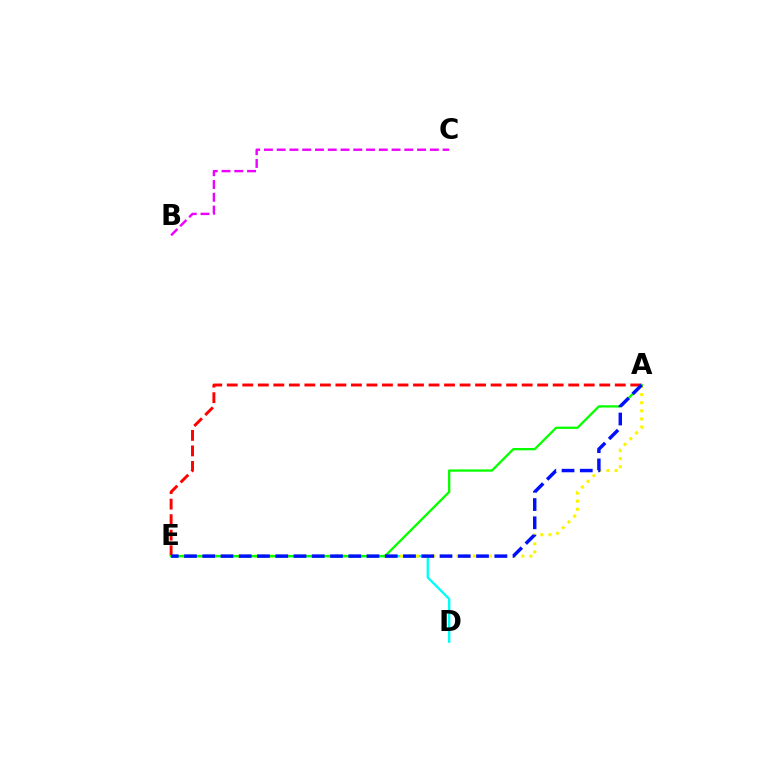{('B', 'C'): [{'color': '#ee00ff', 'line_style': 'dashed', 'thickness': 1.73}], ('D', 'E'): [{'color': '#00fff6', 'line_style': 'solid', 'thickness': 1.7}], ('A', 'E'): [{'color': '#ff0000', 'line_style': 'dashed', 'thickness': 2.11}, {'color': '#fcf500', 'line_style': 'dotted', 'thickness': 2.2}, {'color': '#08ff00', 'line_style': 'solid', 'thickness': 1.66}, {'color': '#0010ff', 'line_style': 'dashed', 'thickness': 2.48}]}